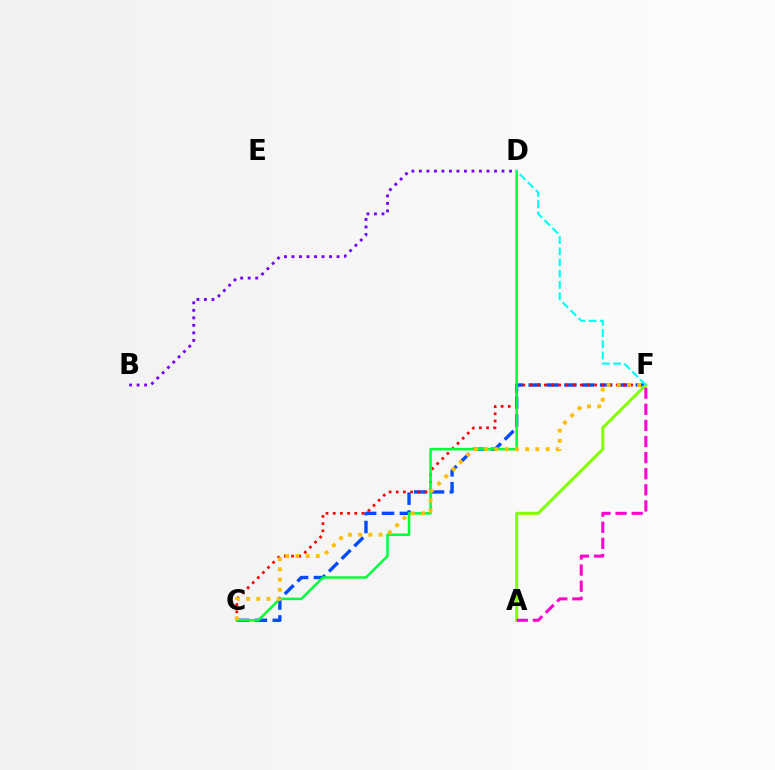{('C', 'F'): [{'color': '#004bff', 'line_style': 'dashed', 'thickness': 2.42}, {'color': '#ff0000', 'line_style': 'dotted', 'thickness': 1.95}, {'color': '#ffbd00', 'line_style': 'dotted', 'thickness': 2.78}], ('B', 'D'): [{'color': '#7200ff', 'line_style': 'dotted', 'thickness': 2.04}], ('A', 'F'): [{'color': '#84ff00', 'line_style': 'solid', 'thickness': 2.18}, {'color': '#ff00cf', 'line_style': 'dashed', 'thickness': 2.19}], ('C', 'D'): [{'color': '#00ff39', 'line_style': 'solid', 'thickness': 1.8}], ('D', 'F'): [{'color': '#00fff6', 'line_style': 'dashed', 'thickness': 1.52}]}